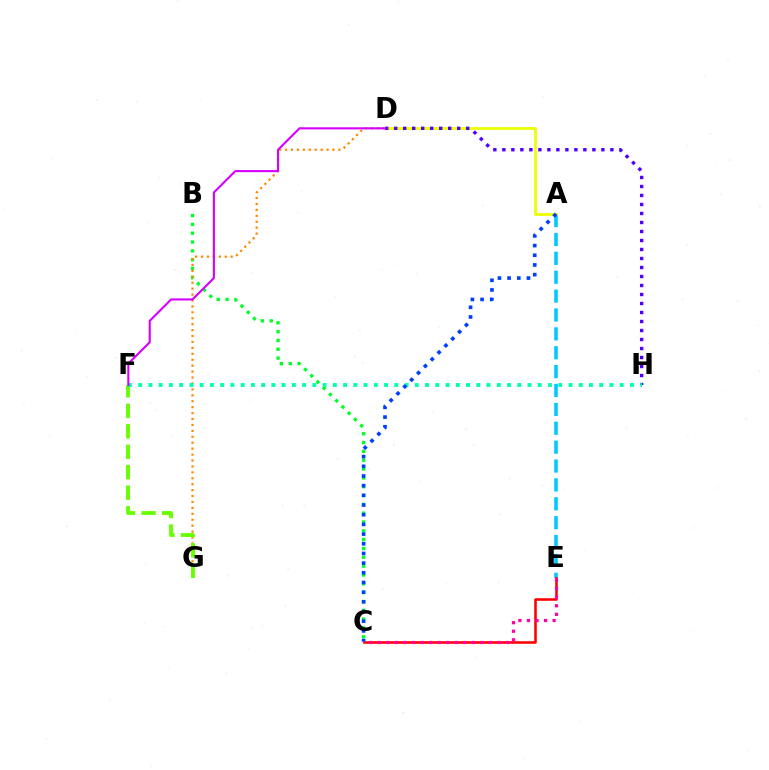{('A', 'E'): [{'color': '#00c7ff', 'line_style': 'dashed', 'thickness': 2.56}], ('B', 'C'): [{'color': '#00ff27', 'line_style': 'dotted', 'thickness': 2.4}], ('C', 'E'): [{'color': '#ff0000', 'line_style': 'solid', 'thickness': 1.84}, {'color': '#ff00a0', 'line_style': 'dotted', 'thickness': 2.32}], ('D', 'G'): [{'color': '#ff8800', 'line_style': 'dotted', 'thickness': 1.61}], ('F', 'G'): [{'color': '#66ff00', 'line_style': 'dashed', 'thickness': 2.78}], ('A', 'D'): [{'color': '#eeff00', 'line_style': 'solid', 'thickness': 2.0}], ('D', 'H'): [{'color': '#4f00ff', 'line_style': 'dotted', 'thickness': 2.45}], ('F', 'H'): [{'color': '#00ffaf', 'line_style': 'dotted', 'thickness': 2.78}], ('D', 'F'): [{'color': '#d600ff', 'line_style': 'solid', 'thickness': 1.52}], ('A', 'C'): [{'color': '#003fff', 'line_style': 'dotted', 'thickness': 2.63}]}